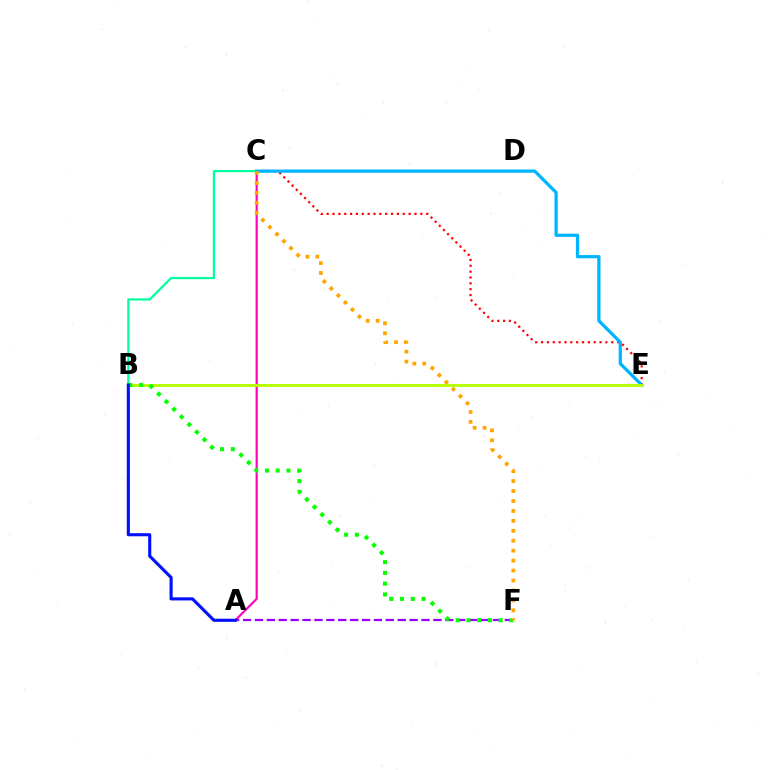{('C', 'E'): [{'color': '#ff0000', 'line_style': 'dotted', 'thickness': 1.59}, {'color': '#00b5ff', 'line_style': 'solid', 'thickness': 2.33}], ('A', 'C'): [{'color': '#ff00bd', 'line_style': 'solid', 'thickness': 1.56}], ('B', 'C'): [{'color': '#00ff9d', 'line_style': 'solid', 'thickness': 1.59}], ('A', 'F'): [{'color': '#9b00ff', 'line_style': 'dashed', 'thickness': 1.62}], ('B', 'E'): [{'color': '#b3ff00', 'line_style': 'solid', 'thickness': 2.08}], ('B', 'F'): [{'color': '#08ff00', 'line_style': 'dotted', 'thickness': 2.92}], ('C', 'F'): [{'color': '#ffa500', 'line_style': 'dotted', 'thickness': 2.7}], ('A', 'B'): [{'color': '#0010ff', 'line_style': 'solid', 'thickness': 2.23}]}